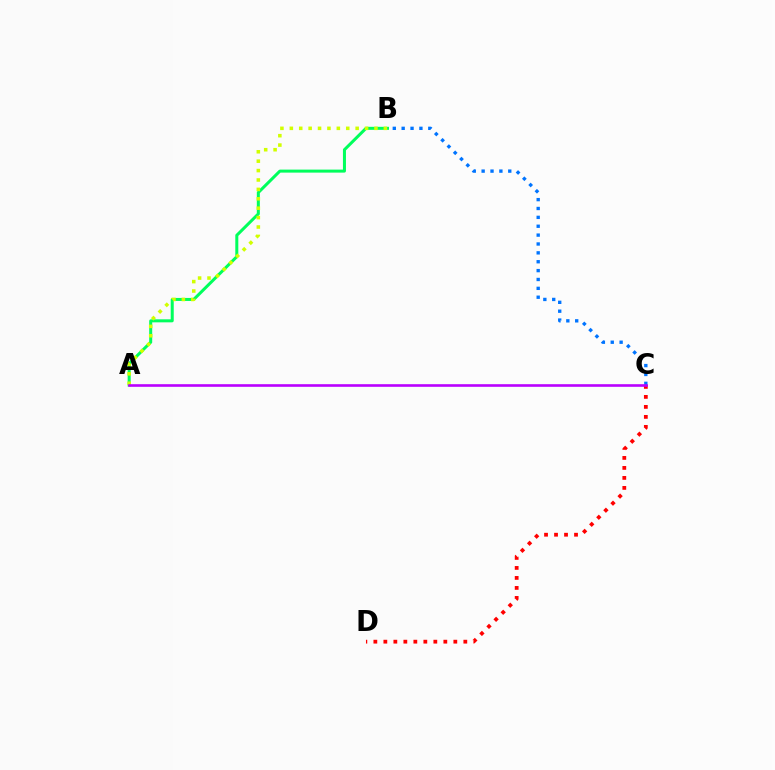{('A', 'B'): [{'color': '#00ff5c', 'line_style': 'solid', 'thickness': 2.17}, {'color': '#d1ff00', 'line_style': 'dotted', 'thickness': 2.56}], ('B', 'C'): [{'color': '#0074ff', 'line_style': 'dotted', 'thickness': 2.41}], ('C', 'D'): [{'color': '#ff0000', 'line_style': 'dotted', 'thickness': 2.72}], ('A', 'C'): [{'color': '#b900ff', 'line_style': 'solid', 'thickness': 1.89}]}